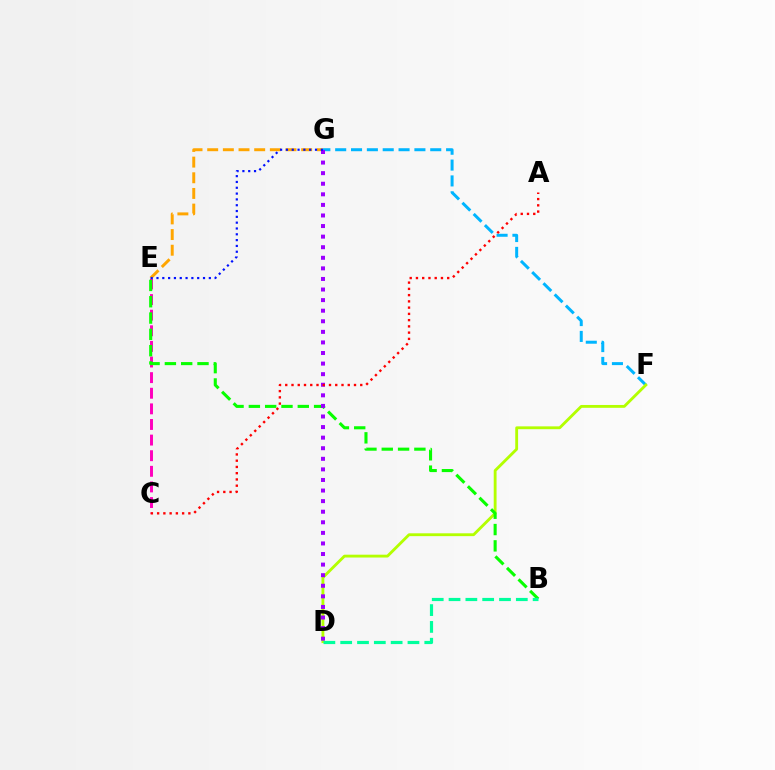{('E', 'G'): [{'color': '#ffa500', 'line_style': 'dashed', 'thickness': 2.13}, {'color': '#0010ff', 'line_style': 'dotted', 'thickness': 1.58}], ('F', 'G'): [{'color': '#00b5ff', 'line_style': 'dashed', 'thickness': 2.15}], ('D', 'F'): [{'color': '#b3ff00', 'line_style': 'solid', 'thickness': 2.04}], ('C', 'E'): [{'color': '#ff00bd', 'line_style': 'dashed', 'thickness': 2.12}], ('B', 'E'): [{'color': '#08ff00', 'line_style': 'dashed', 'thickness': 2.22}], ('D', 'G'): [{'color': '#9b00ff', 'line_style': 'dotted', 'thickness': 2.87}], ('A', 'C'): [{'color': '#ff0000', 'line_style': 'dotted', 'thickness': 1.7}], ('B', 'D'): [{'color': '#00ff9d', 'line_style': 'dashed', 'thickness': 2.28}]}